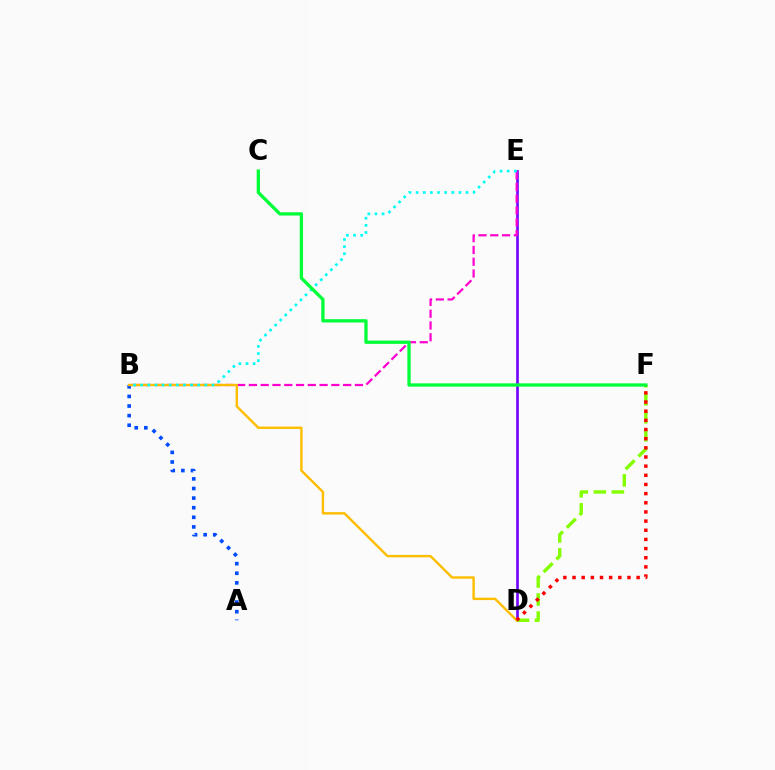{('D', 'E'): [{'color': '#7200ff', 'line_style': 'solid', 'thickness': 1.9}], ('B', 'E'): [{'color': '#ff00cf', 'line_style': 'dashed', 'thickness': 1.6}, {'color': '#00fff6', 'line_style': 'dotted', 'thickness': 1.94}], ('A', 'B'): [{'color': '#004bff', 'line_style': 'dotted', 'thickness': 2.61}], ('B', 'D'): [{'color': '#ffbd00', 'line_style': 'solid', 'thickness': 1.73}], ('D', 'F'): [{'color': '#84ff00', 'line_style': 'dashed', 'thickness': 2.45}, {'color': '#ff0000', 'line_style': 'dotted', 'thickness': 2.49}], ('C', 'F'): [{'color': '#00ff39', 'line_style': 'solid', 'thickness': 2.38}]}